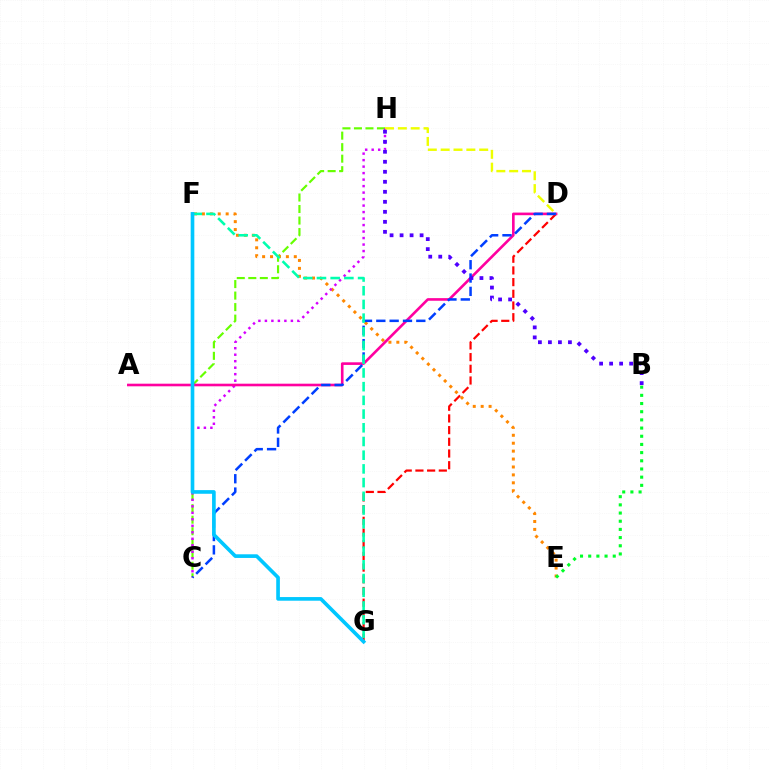{('D', 'G'): [{'color': '#ff0000', 'line_style': 'dashed', 'thickness': 1.59}], ('C', 'H'): [{'color': '#66ff00', 'line_style': 'dashed', 'thickness': 1.56}, {'color': '#d600ff', 'line_style': 'dotted', 'thickness': 1.76}], ('E', 'F'): [{'color': '#ff8800', 'line_style': 'dotted', 'thickness': 2.15}], ('A', 'D'): [{'color': '#ff00a0', 'line_style': 'solid', 'thickness': 1.89}], ('C', 'D'): [{'color': '#003fff', 'line_style': 'dashed', 'thickness': 1.81}], ('B', 'E'): [{'color': '#00ff27', 'line_style': 'dotted', 'thickness': 2.22}], ('D', 'H'): [{'color': '#eeff00', 'line_style': 'dashed', 'thickness': 1.74}], ('B', 'H'): [{'color': '#4f00ff', 'line_style': 'dotted', 'thickness': 2.72}], ('F', 'G'): [{'color': '#00ffaf', 'line_style': 'dashed', 'thickness': 1.86}, {'color': '#00c7ff', 'line_style': 'solid', 'thickness': 2.63}]}